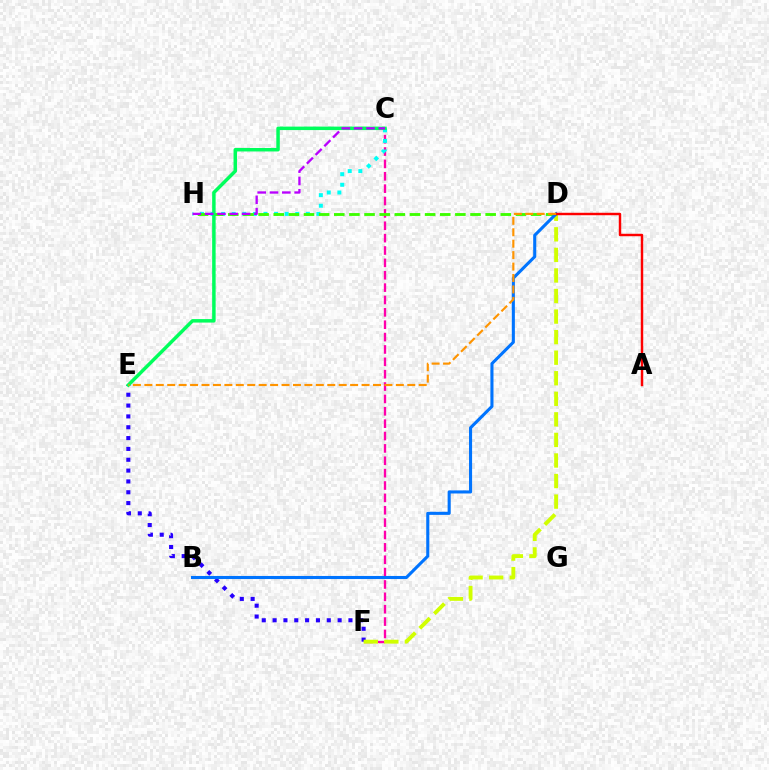{('C', 'F'): [{'color': '#ff00ac', 'line_style': 'dashed', 'thickness': 1.68}], ('E', 'F'): [{'color': '#2500ff', 'line_style': 'dotted', 'thickness': 2.94}], ('C', 'H'): [{'color': '#00fff6', 'line_style': 'dotted', 'thickness': 2.88}, {'color': '#b900ff', 'line_style': 'dashed', 'thickness': 1.67}], ('D', 'F'): [{'color': '#d1ff00', 'line_style': 'dashed', 'thickness': 2.79}], ('D', 'H'): [{'color': '#3dff00', 'line_style': 'dashed', 'thickness': 2.06}], ('B', 'D'): [{'color': '#0074ff', 'line_style': 'solid', 'thickness': 2.22}], ('A', 'D'): [{'color': '#ff0000', 'line_style': 'solid', 'thickness': 1.76}], ('C', 'E'): [{'color': '#00ff5c', 'line_style': 'solid', 'thickness': 2.51}], ('D', 'E'): [{'color': '#ff9400', 'line_style': 'dashed', 'thickness': 1.55}]}